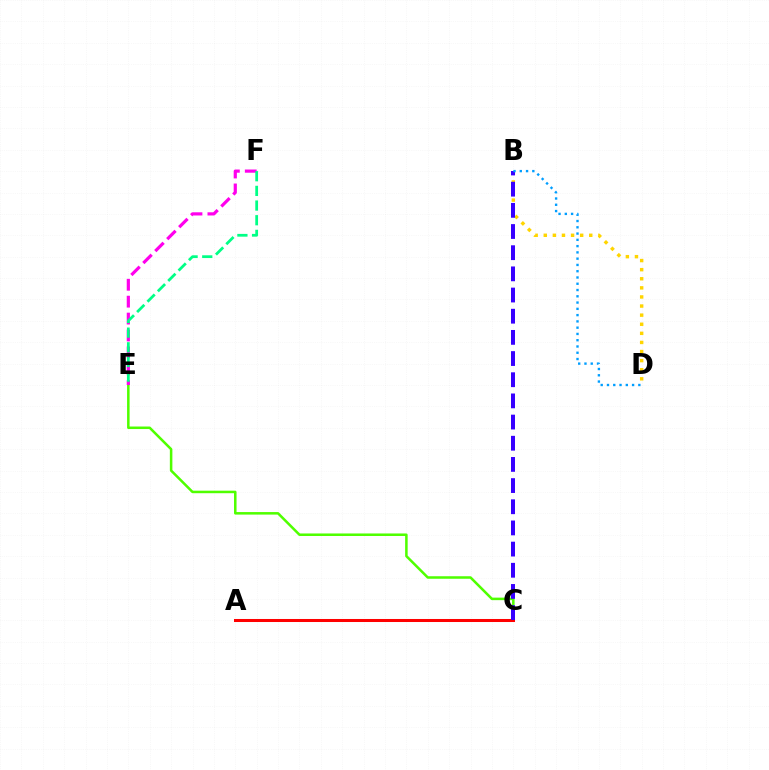{('B', 'D'): [{'color': '#ffd500', 'line_style': 'dotted', 'thickness': 2.47}, {'color': '#009eff', 'line_style': 'dotted', 'thickness': 1.7}], ('C', 'E'): [{'color': '#4fff00', 'line_style': 'solid', 'thickness': 1.82}], ('E', 'F'): [{'color': '#ff00ed', 'line_style': 'dashed', 'thickness': 2.3}, {'color': '#00ff86', 'line_style': 'dashed', 'thickness': 1.99}], ('A', 'C'): [{'color': '#ff0000', 'line_style': 'solid', 'thickness': 2.18}], ('B', 'C'): [{'color': '#3700ff', 'line_style': 'dashed', 'thickness': 2.88}]}